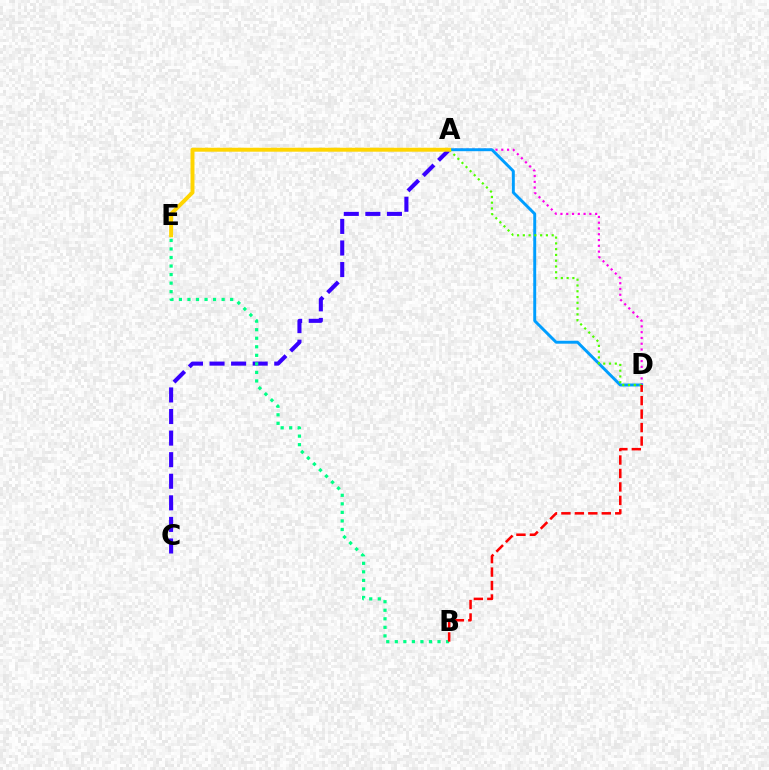{('A', 'D'): [{'color': '#ff00ed', 'line_style': 'dotted', 'thickness': 1.57}, {'color': '#009eff', 'line_style': 'solid', 'thickness': 2.11}, {'color': '#4fff00', 'line_style': 'dotted', 'thickness': 1.57}], ('A', 'C'): [{'color': '#3700ff', 'line_style': 'dashed', 'thickness': 2.93}], ('B', 'E'): [{'color': '#00ff86', 'line_style': 'dotted', 'thickness': 2.32}], ('B', 'D'): [{'color': '#ff0000', 'line_style': 'dashed', 'thickness': 1.83}], ('A', 'E'): [{'color': '#ffd500', 'line_style': 'solid', 'thickness': 2.84}]}